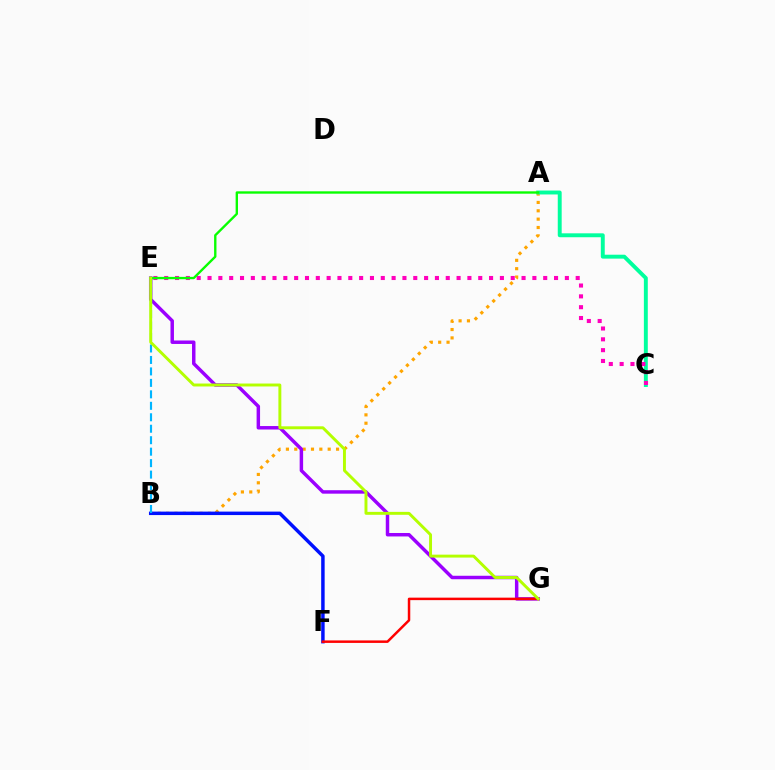{('A', 'B'): [{'color': '#ffa500', 'line_style': 'dotted', 'thickness': 2.27}], ('B', 'F'): [{'color': '#0010ff', 'line_style': 'solid', 'thickness': 2.5}], ('A', 'C'): [{'color': '#00ff9d', 'line_style': 'solid', 'thickness': 2.82}], ('E', 'G'): [{'color': '#9b00ff', 'line_style': 'solid', 'thickness': 2.49}, {'color': '#b3ff00', 'line_style': 'solid', 'thickness': 2.11}], ('B', 'E'): [{'color': '#00b5ff', 'line_style': 'dashed', 'thickness': 1.56}], ('C', 'E'): [{'color': '#ff00bd', 'line_style': 'dotted', 'thickness': 2.94}], ('F', 'G'): [{'color': '#ff0000', 'line_style': 'solid', 'thickness': 1.79}], ('A', 'E'): [{'color': '#08ff00', 'line_style': 'solid', 'thickness': 1.7}]}